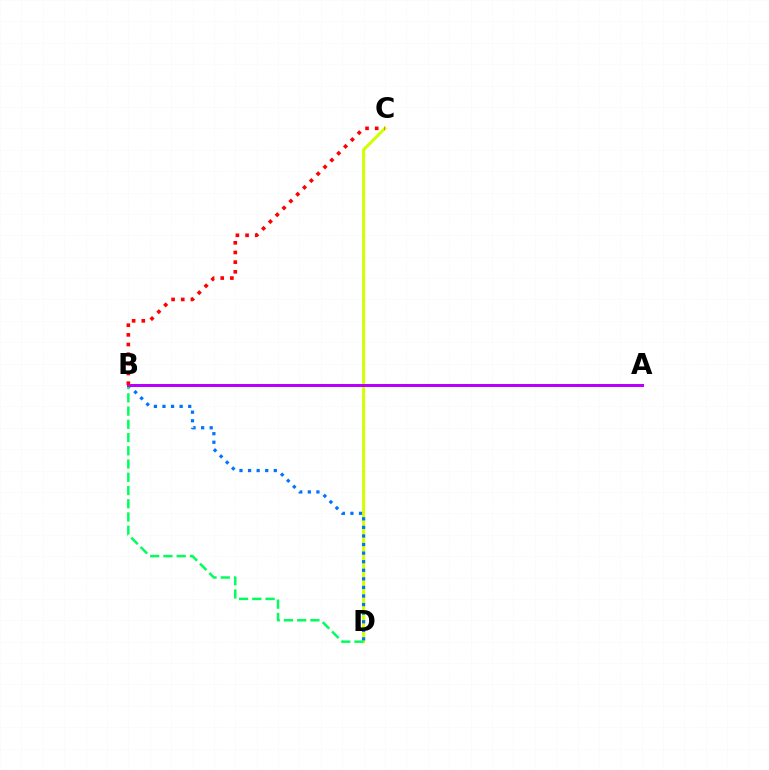{('C', 'D'): [{'color': '#d1ff00', 'line_style': 'solid', 'thickness': 2.18}], ('B', 'D'): [{'color': '#0074ff', 'line_style': 'dotted', 'thickness': 2.33}, {'color': '#00ff5c', 'line_style': 'dashed', 'thickness': 1.8}], ('A', 'B'): [{'color': '#b900ff', 'line_style': 'solid', 'thickness': 2.16}], ('B', 'C'): [{'color': '#ff0000', 'line_style': 'dotted', 'thickness': 2.63}]}